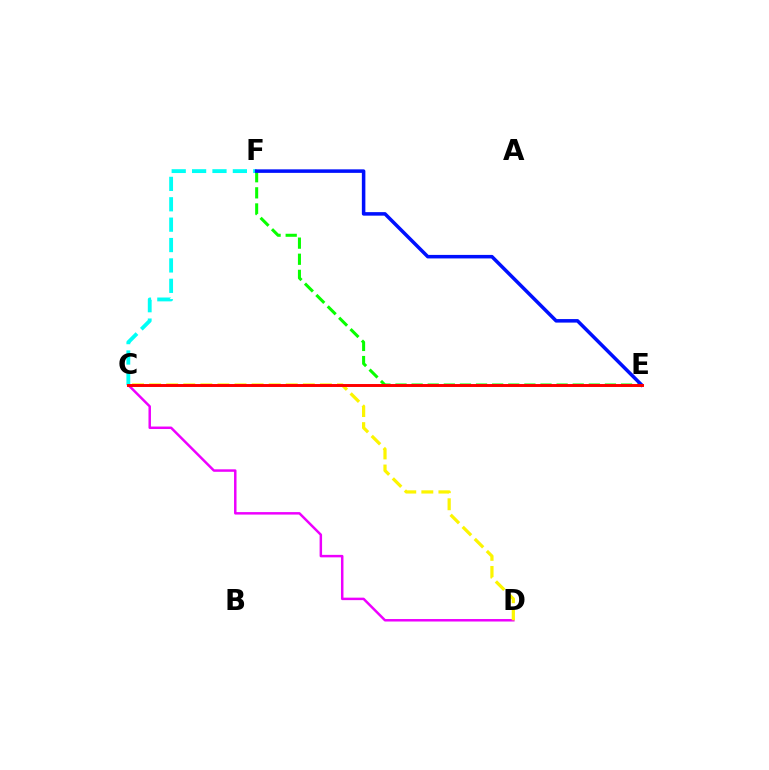{('C', 'D'): [{'color': '#ee00ff', 'line_style': 'solid', 'thickness': 1.79}, {'color': '#fcf500', 'line_style': 'dashed', 'thickness': 2.32}], ('C', 'F'): [{'color': '#00fff6', 'line_style': 'dashed', 'thickness': 2.77}], ('E', 'F'): [{'color': '#08ff00', 'line_style': 'dashed', 'thickness': 2.19}, {'color': '#0010ff', 'line_style': 'solid', 'thickness': 2.54}], ('C', 'E'): [{'color': '#ff0000', 'line_style': 'solid', 'thickness': 2.12}]}